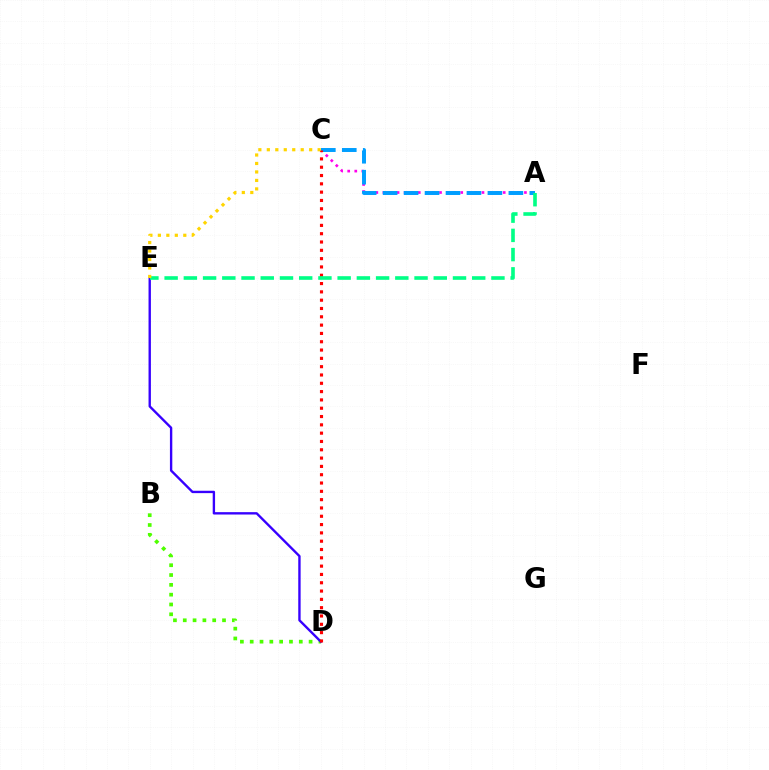{('B', 'D'): [{'color': '#4fff00', 'line_style': 'dotted', 'thickness': 2.67}], ('D', 'E'): [{'color': '#3700ff', 'line_style': 'solid', 'thickness': 1.71}], ('A', 'C'): [{'color': '#ff00ed', 'line_style': 'dotted', 'thickness': 1.92}, {'color': '#009eff', 'line_style': 'dashed', 'thickness': 2.85}], ('C', 'D'): [{'color': '#ff0000', 'line_style': 'dotted', 'thickness': 2.26}], ('A', 'E'): [{'color': '#00ff86', 'line_style': 'dashed', 'thickness': 2.61}], ('C', 'E'): [{'color': '#ffd500', 'line_style': 'dotted', 'thickness': 2.3}]}